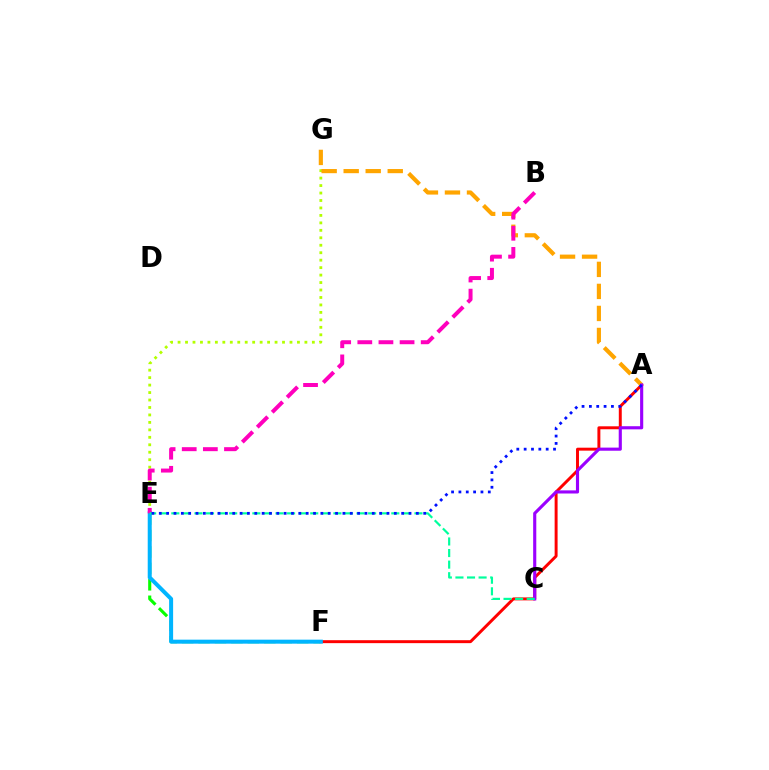{('E', 'F'): [{'color': '#08ff00', 'line_style': 'dashed', 'thickness': 2.23}, {'color': '#00b5ff', 'line_style': 'solid', 'thickness': 2.88}], ('A', 'F'): [{'color': '#ff0000', 'line_style': 'solid', 'thickness': 2.13}], ('E', 'G'): [{'color': '#b3ff00', 'line_style': 'dotted', 'thickness': 2.03}], ('A', 'G'): [{'color': '#ffa500', 'line_style': 'dashed', 'thickness': 2.99}], ('B', 'E'): [{'color': '#ff00bd', 'line_style': 'dashed', 'thickness': 2.87}], ('A', 'C'): [{'color': '#9b00ff', 'line_style': 'solid', 'thickness': 2.25}], ('C', 'E'): [{'color': '#00ff9d', 'line_style': 'dashed', 'thickness': 1.57}], ('A', 'E'): [{'color': '#0010ff', 'line_style': 'dotted', 'thickness': 2.0}]}